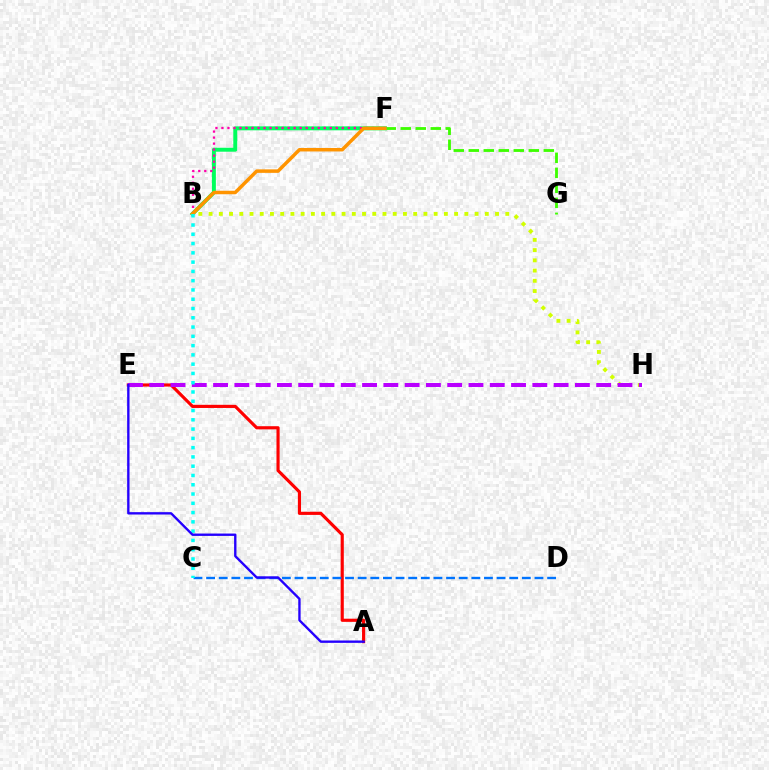{('B', 'H'): [{'color': '#d1ff00', 'line_style': 'dotted', 'thickness': 2.78}], ('F', 'G'): [{'color': '#3dff00', 'line_style': 'dashed', 'thickness': 2.04}], ('B', 'F'): [{'color': '#00ff5c', 'line_style': 'solid', 'thickness': 2.85}, {'color': '#ff00ac', 'line_style': 'dotted', 'thickness': 1.63}, {'color': '#ff9400', 'line_style': 'solid', 'thickness': 2.51}], ('A', 'E'): [{'color': '#ff0000', 'line_style': 'solid', 'thickness': 2.27}, {'color': '#2500ff', 'line_style': 'solid', 'thickness': 1.7}], ('E', 'H'): [{'color': '#b900ff', 'line_style': 'dashed', 'thickness': 2.89}], ('C', 'D'): [{'color': '#0074ff', 'line_style': 'dashed', 'thickness': 1.72}], ('B', 'C'): [{'color': '#00fff6', 'line_style': 'dotted', 'thickness': 2.52}]}